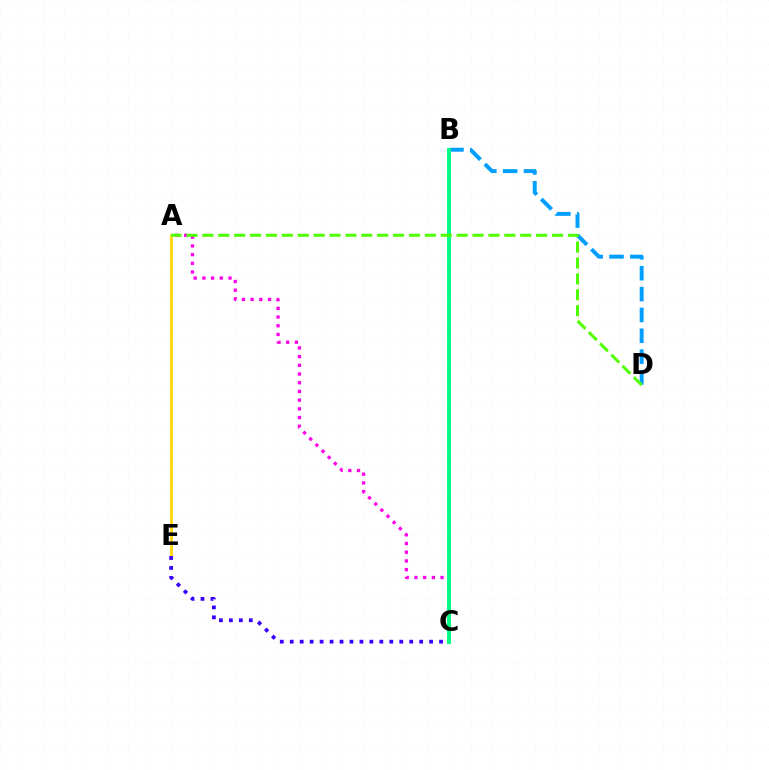{('B', 'D'): [{'color': '#009eff', 'line_style': 'dashed', 'thickness': 2.83}], ('A', 'C'): [{'color': '#ff00ed', 'line_style': 'dotted', 'thickness': 2.37}], ('B', 'C'): [{'color': '#ff0000', 'line_style': 'solid', 'thickness': 1.98}, {'color': '#00ff86', 'line_style': 'solid', 'thickness': 2.84}], ('A', 'E'): [{'color': '#ffd500', 'line_style': 'solid', 'thickness': 1.94}], ('A', 'D'): [{'color': '#4fff00', 'line_style': 'dashed', 'thickness': 2.16}], ('C', 'E'): [{'color': '#3700ff', 'line_style': 'dotted', 'thickness': 2.71}]}